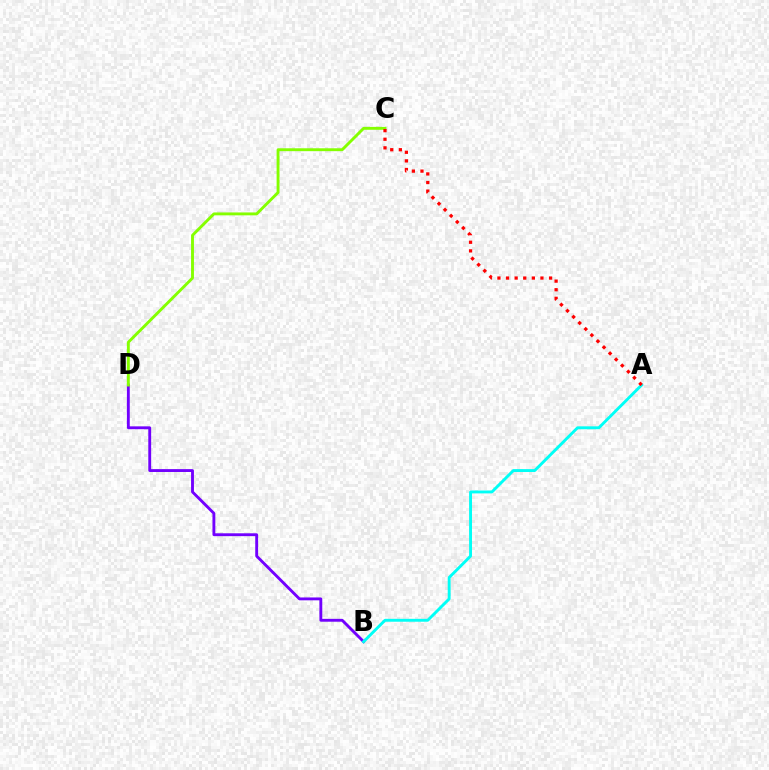{('B', 'D'): [{'color': '#7200ff', 'line_style': 'solid', 'thickness': 2.06}], ('C', 'D'): [{'color': '#84ff00', 'line_style': 'solid', 'thickness': 2.08}], ('A', 'B'): [{'color': '#00fff6', 'line_style': 'solid', 'thickness': 2.09}], ('A', 'C'): [{'color': '#ff0000', 'line_style': 'dotted', 'thickness': 2.34}]}